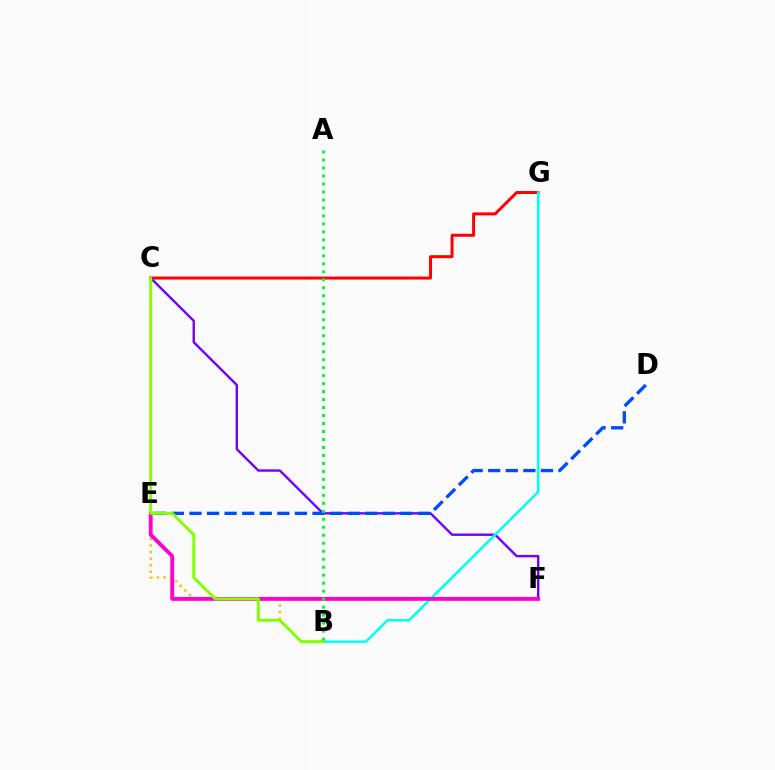{('B', 'E'): [{'color': '#ffbd00', 'line_style': 'dotted', 'thickness': 1.78}], ('C', 'F'): [{'color': '#7200ff', 'line_style': 'solid', 'thickness': 1.72}], ('C', 'G'): [{'color': '#ff0000', 'line_style': 'solid', 'thickness': 2.15}], ('B', 'G'): [{'color': '#00fff6', 'line_style': 'solid', 'thickness': 1.82}], ('E', 'F'): [{'color': '#ff00cf', 'line_style': 'solid', 'thickness': 2.79}], ('D', 'E'): [{'color': '#004bff', 'line_style': 'dashed', 'thickness': 2.39}], ('B', 'C'): [{'color': '#84ff00', 'line_style': 'solid', 'thickness': 2.11}], ('A', 'B'): [{'color': '#00ff39', 'line_style': 'dotted', 'thickness': 2.17}]}